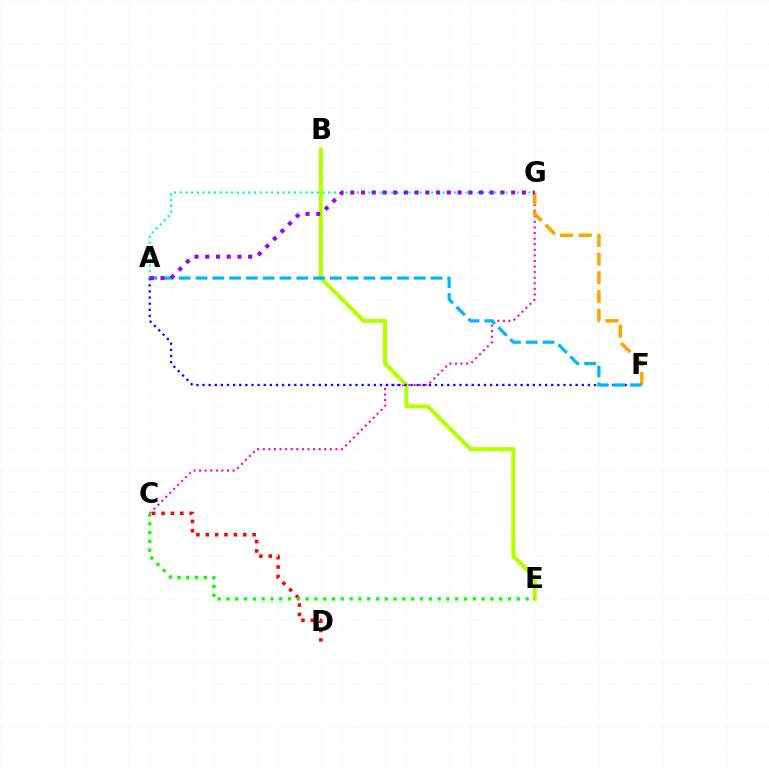{('C', 'D'): [{'color': '#ff0000', 'line_style': 'dotted', 'thickness': 2.55}], ('C', 'G'): [{'color': '#ff00bd', 'line_style': 'dotted', 'thickness': 1.52}], ('B', 'E'): [{'color': '#b3ff00', 'line_style': 'solid', 'thickness': 2.93}], ('A', 'F'): [{'color': '#0010ff', 'line_style': 'dotted', 'thickness': 1.66}, {'color': '#00b5ff', 'line_style': 'dashed', 'thickness': 2.28}], ('F', 'G'): [{'color': '#ffa500', 'line_style': 'dashed', 'thickness': 2.54}], ('C', 'E'): [{'color': '#08ff00', 'line_style': 'dotted', 'thickness': 2.39}], ('A', 'G'): [{'color': '#00ff9d', 'line_style': 'dotted', 'thickness': 1.55}, {'color': '#9b00ff', 'line_style': 'dotted', 'thickness': 2.91}]}